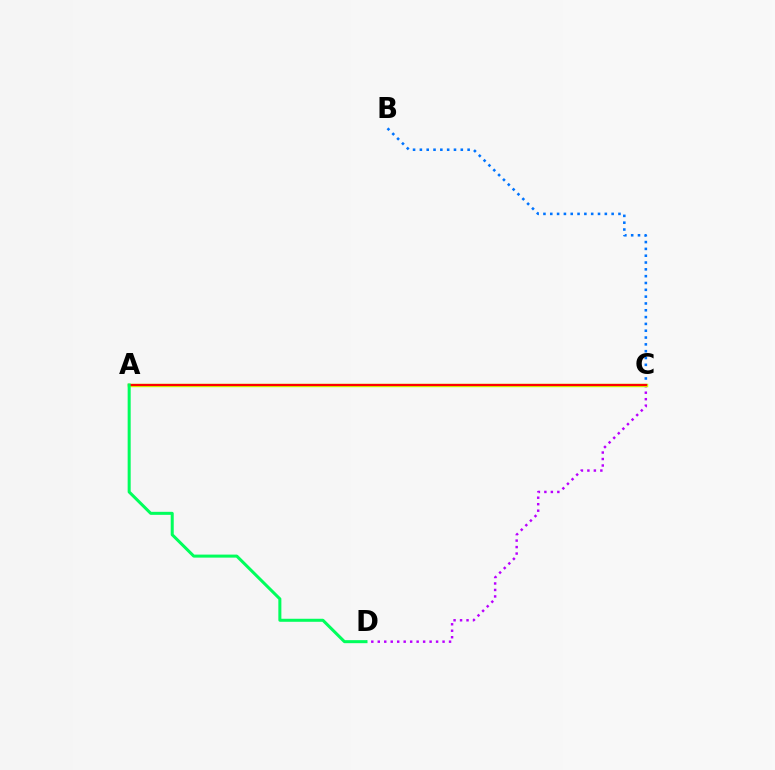{('C', 'D'): [{'color': '#b900ff', 'line_style': 'dotted', 'thickness': 1.76}], ('A', 'C'): [{'color': '#d1ff00', 'line_style': 'solid', 'thickness': 2.5}, {'color': '#ff0000', 'line_style': 'solid', 'thickness': 1.6}], ('B', 'C'): [{'color': '#0074ff', 'line_style': 'dotted', 'thickness': 1.85}], ('A', 'D'): [{'color': '#00ff5c', 'line_style': 'solid', 'thickness': 2.18}]}